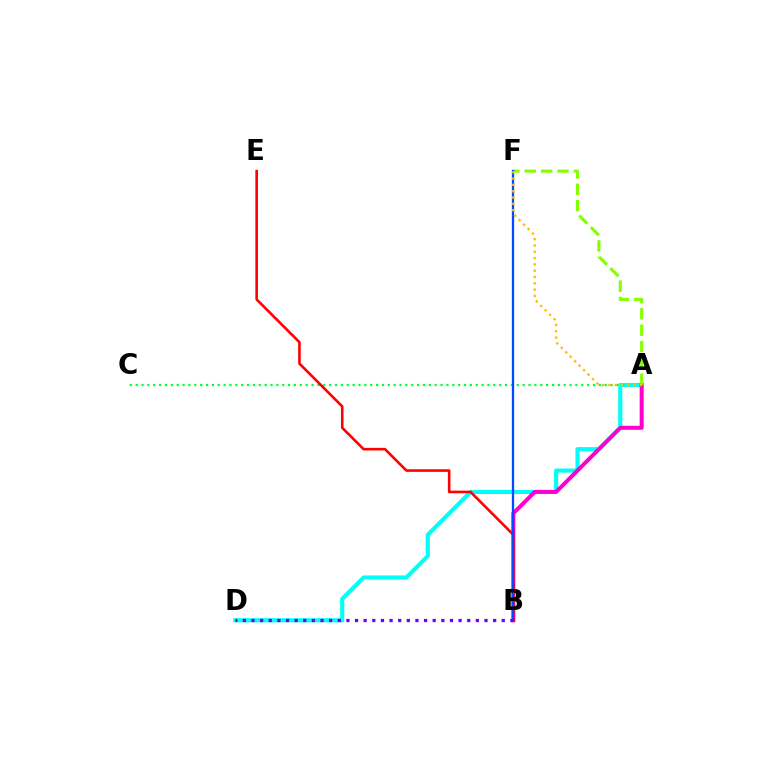{('A', 'D'): [{'color': '#00fff6', 'line_style': 'solid', 'thickness': 2.97}], ('A', 'B'): [{'color': '#ff00cf', 'line_style': 'solid', 'thickness': 2.89}], ('A', 'C'): [{'color': '#00ff39', 'line_style': 'dotted', 'thickness': 1.59}], ('A', 'F'): [{'color': '#84ff00', 'line_style': 'dashed', 'thickness': 2.22}, {'color': '#ffbd00', 'line_style': 'dotted', 'thickness': 1.71}], ('B', 'E'): [{'color': '#ff0000', 'line_style': 'solid', 'thickness': 1.87}], ('B', 'F'): [{'color': '#004bff', 'line_style': 'solid', 'thickness': 1.65}], ('B', 'D'): [{'color': '#7200ff', 'line_style': 'dotted', 'thickness': 2.34}]}